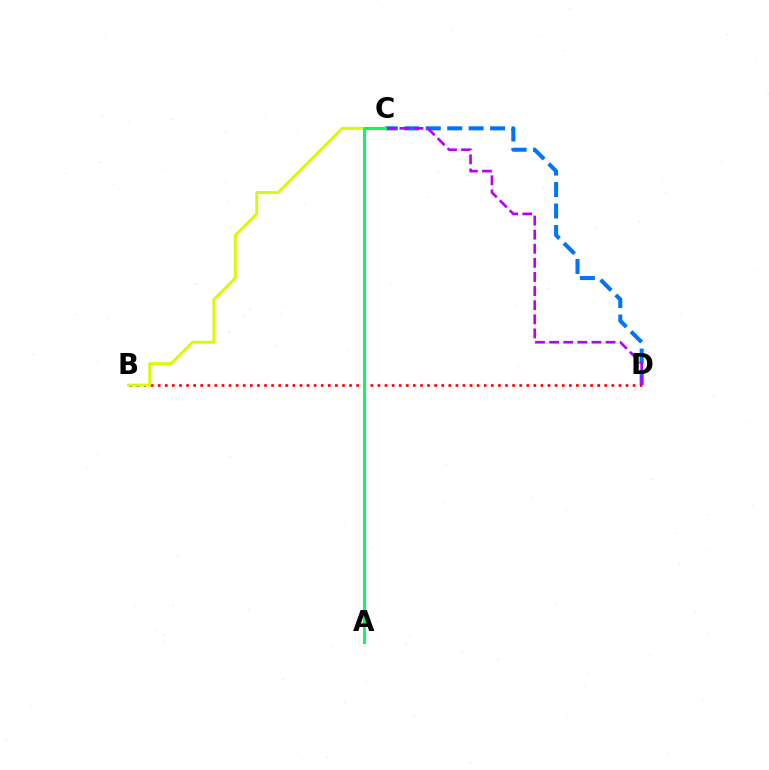{('C', 'D'): [{'color': '#0074ff', 'line_style': 'dashed', 'thickness': 2.91}, {'color': '#b900ff', 'line_style': 'dashed', 'thickness': 1.92}], ('B', 'D'): [{'color': '#ff0000', 'line_style': 'dotted', 'thickness': 1.93}], ('B', 'C'): [{'color': '#d1ff00', 'line_style': 'solid', 'thickness': 2.08}], ('A', 'C'): [{'color': '#00ff5c', 'line_style': 'solid', 'thickness': 2.16}]}